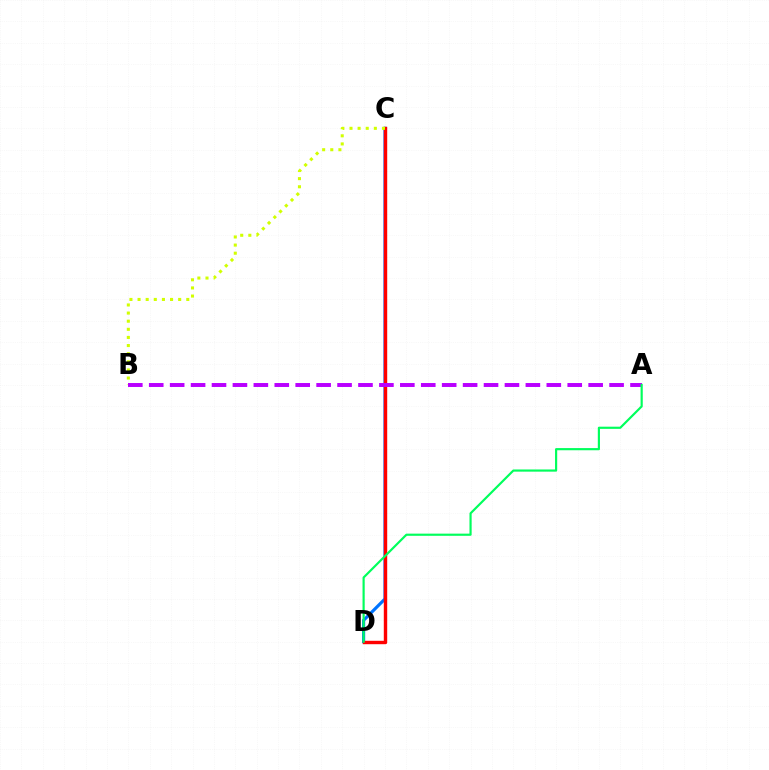{('C', 'D'): [{'color': '#0074ff', 'line_style': 'solid', 'thickness': 2.27}, {'color': '#ff0000', 'line_style': 'solid', 'thickness': 2.45}], ('B', 'C'): [{'color': '#d1ff00', 'line_style': 'dotted', 'thickness': 2.21}], ('A', 'B'): [{'color': '#b900ff', 'line_style': 'dashed', 'thickness': 2.84}], ('A', 'D'): [{'color': '#00ff5c', 'line_style': 'solid', 'thickness': 1.56}]}